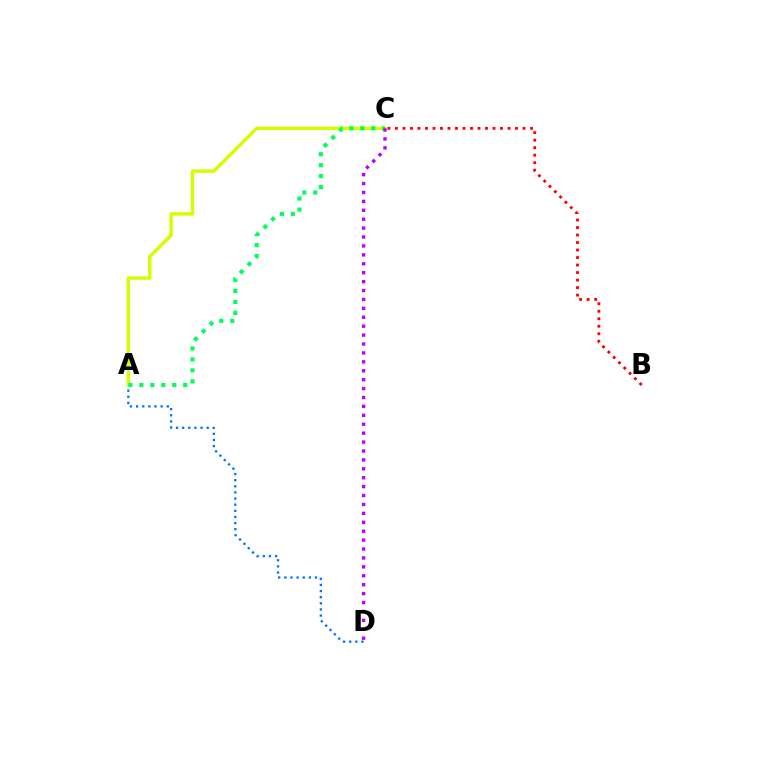{('A', 'D'): [{'color': '#0074ff', 'line_style': 'dotted', 'thickness': 1.67}], ('A', 'C'): [{'color': '#d1ff00', 'line_style': 'solid', 'thickness': 2.47}, {'color': '#00ff5c', 'line_style': 'dotted', 'thickness': 2.98}], ('B', 'C'): [{'color': '#ff0000', 'line_style': 'dotted', 'thickness': 2.04}], ('C', 'D'): [{'color': '#b900ff', 'line_style': 'dotted', 'thickness': 2.42}]}